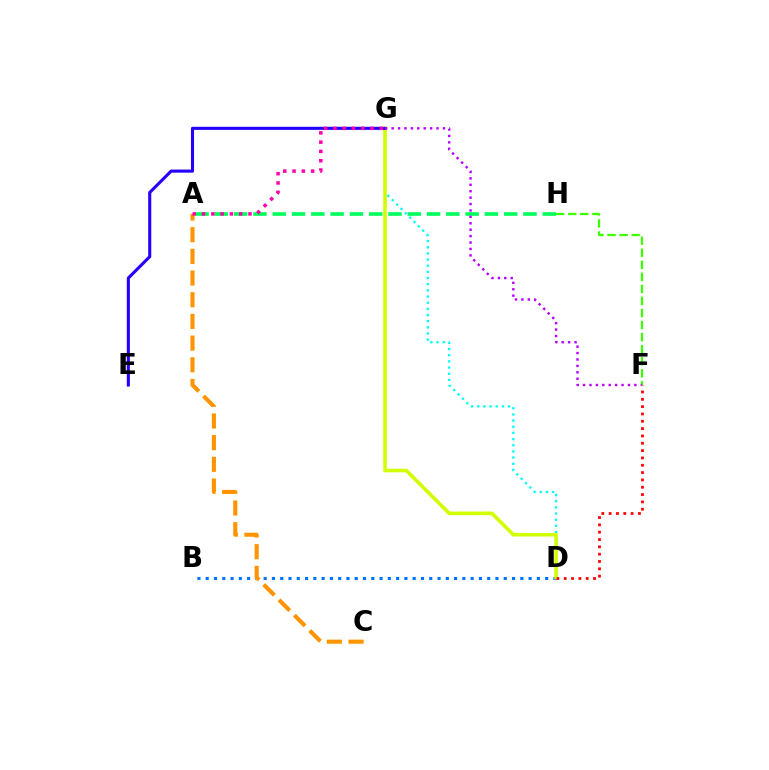{('A', 'H'): [{'color': '#00ff5c', 'line_style': 'dashed', 'thickness': 2.62}], ('D', 'G'): [{'color': '#00fff6', 'line_style': 'dotted', 'thickness': 1.67}, {'color': '#d1ff00', 'line_style': 'solid', 'thickness': 2.59}], ('F', 'H'): [{'color': '#3dff00', 'line_style': 'dashed', 'thickness': 1.64}], ('B', 'D'): [{'color': '#0074ff', 'line_style': 'dotted', 'thickness': 2.25}], ('A', 'C'): [{'color': '#ff9400', 'line_style': 'dashed', 'thickness': 2.95}], ('E', 'G'): [{'color': '#2500ff', 'line_style': 'solid', 'thickness': 2.22}], ('A', 'G'): [{'color': '#ff00ac', 'line_style': 'dotted', 'thickness': 2.52}], ('D', 'F'): [{'color': '#ff0000', 'line_style': 'dotted', 'thickness': 1.99}], ('F', 'G'): [{'color': '#b900ff', 'line_style': 'dotted', 'thickness': 1.74}]}